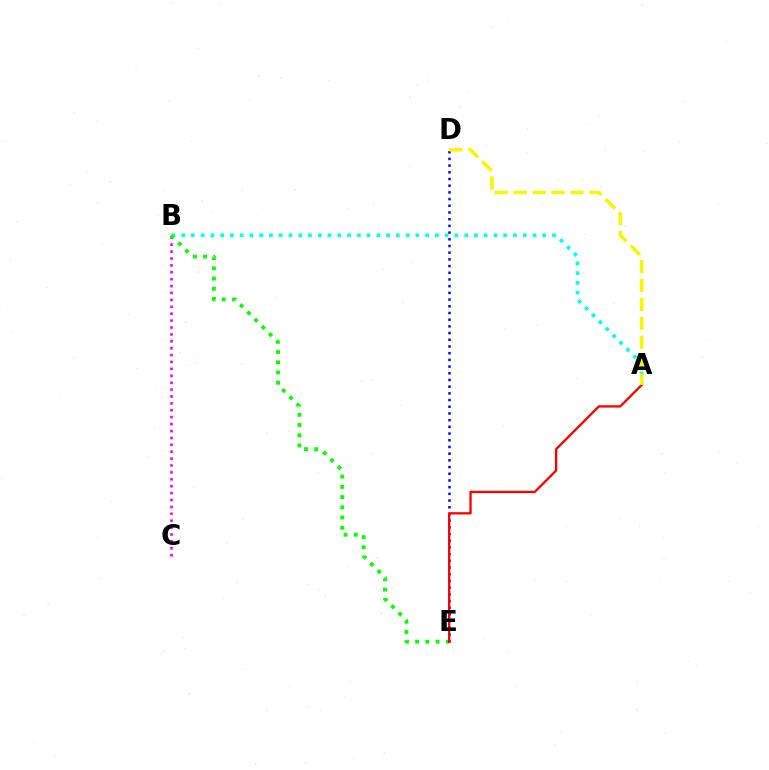{('A', 'B'): [{'color': '#00fff6', 'line_style': 'dotted', 'thickness': 2.65}], ('B', 'C'): [{'color': '#ee00ff', 'line_style': 'dotted', 'thickness': 1.87}], ('D', 'E'): [{'color': '#0010ff', 'line_style': 'dotted', 'thickness': 1.82}], ('B', 'E'): [{'color': '#08ff00', 'line_style': 'dotted', 'thickness': 2.78}], ('A', 'E'): [{'color': '#ff0000', 'line_style': 'solid', 'thickness': 1.66}], ('A', 'D'): [{'color': '#fcf500', 'line_style': 'dashed', 'thickness': 2.57}]}